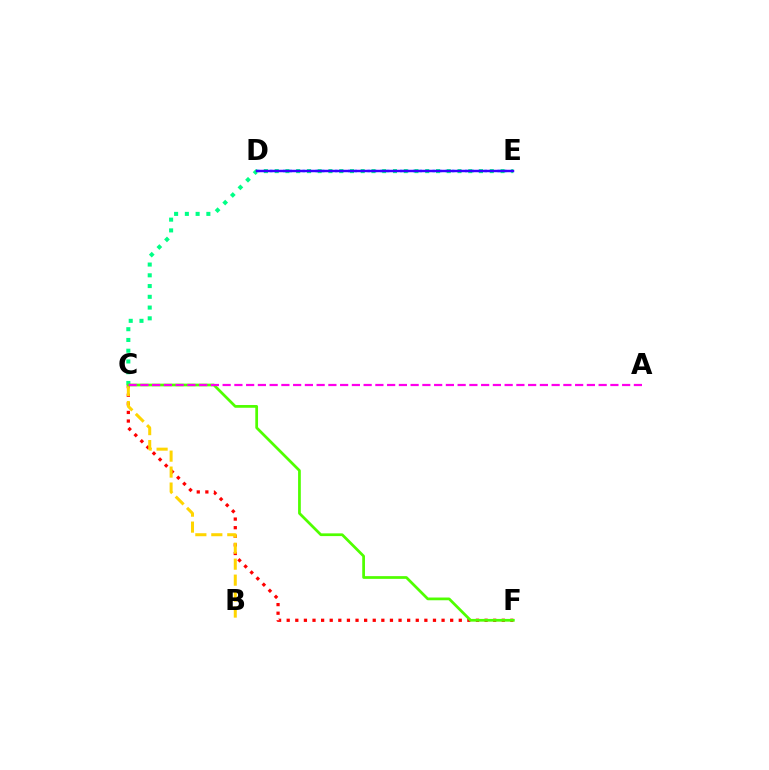{('D', 'E'): [{'color': '#009eff', 'line_style': 'dotted', 'thickness': 1.77}, {'color': '#3700ff', 'line_style': 'solid', 'thickness': 1.77}], ('C', 'F'): [{'color': '#ff0000', 'line_style': 'dotted', 'thickness': 2.34}, {'color': '#4fff00', 'line_style': 'solid', 'thickness': 1.97}], ('C', 'E'): [{'color': '#00ff86', 'line_style': 'dotted', 'thickness': 2.92}], ('B', 'C'): [{'color': '#ffd500', 'line_style': 'dashed', 'thickness': 2.17}], ('A', 'C'): [{'color': '#ff00ed', 'line_style': 'dashed', 'thickness': 1.6}]}